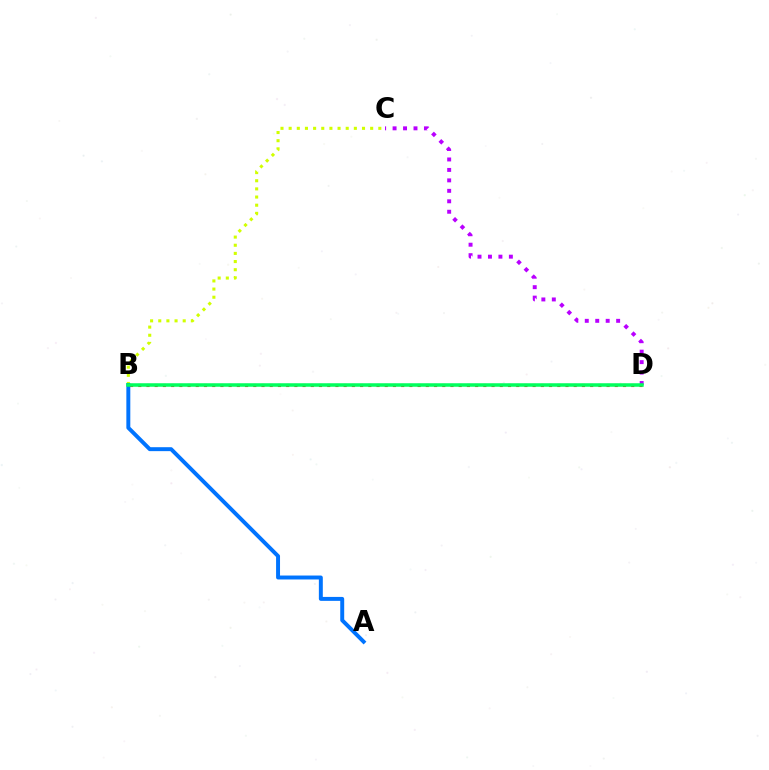{('C', 'D'): [{'color': '#b900ff', 'line_style': 'dotted', 'thickness': 2.84}], ('B', 'C'): [{'color': '#d1ff00', 'line_style': 'dotted', 'thickness': 2.21}], ('B', 'D'): [{'color': '#ff0000', 'line_style': 'dotted', 'thickness': 2.23}, {'color': '#00ff5c', 'line_style': 'solid', 'thickness': 2.53}], ('A', 'B'): [{'color': '#0074ff', 'line_style': 'solid', 'thickness': 2.84}]}